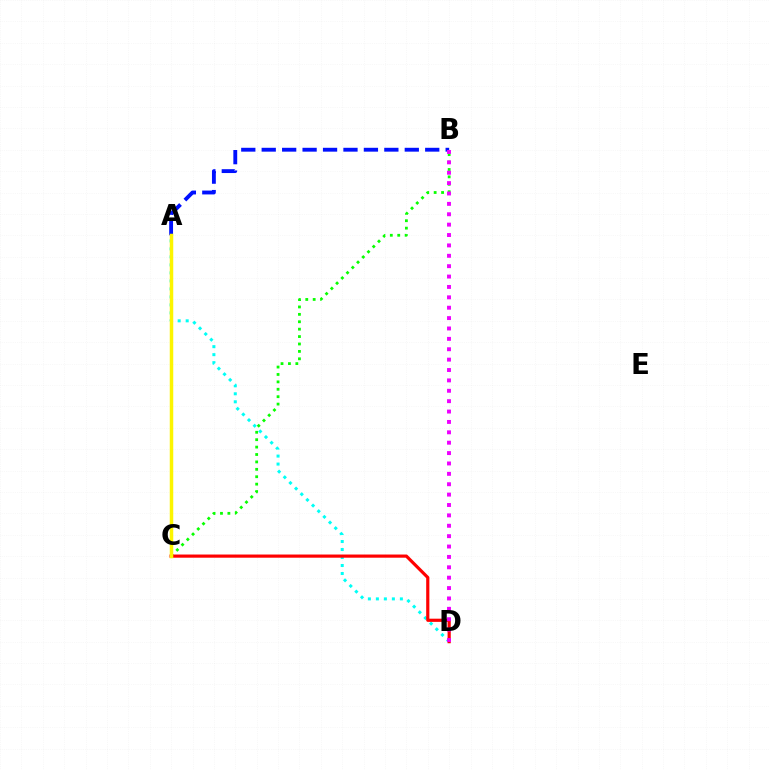{('A', 'D'): [{'color': '#00fff6', 'line_style': 'dotted', 'thickness': 2.17}], ('B', 'C'): [{'color': '#08ff00', 'line_style': 'dotted', 'thickness': 2.01}], ('A', 'B'): [{'color': '#0010ff', 'line_style': 'dashed', 'thickness': 2.78}], ('C', 'D'): [{'color': '#ff0000', 'line_style': 'solid', 'thickness': 2.29}], ('B', 'D'): [{'color': '#ee00ff', 'line_style': 'dotted', 'thickness': 2.82}], ('A', 'C'): [{'color': '#fcf500', 'line_style': 'solid', 'thickness': 2.52}]}